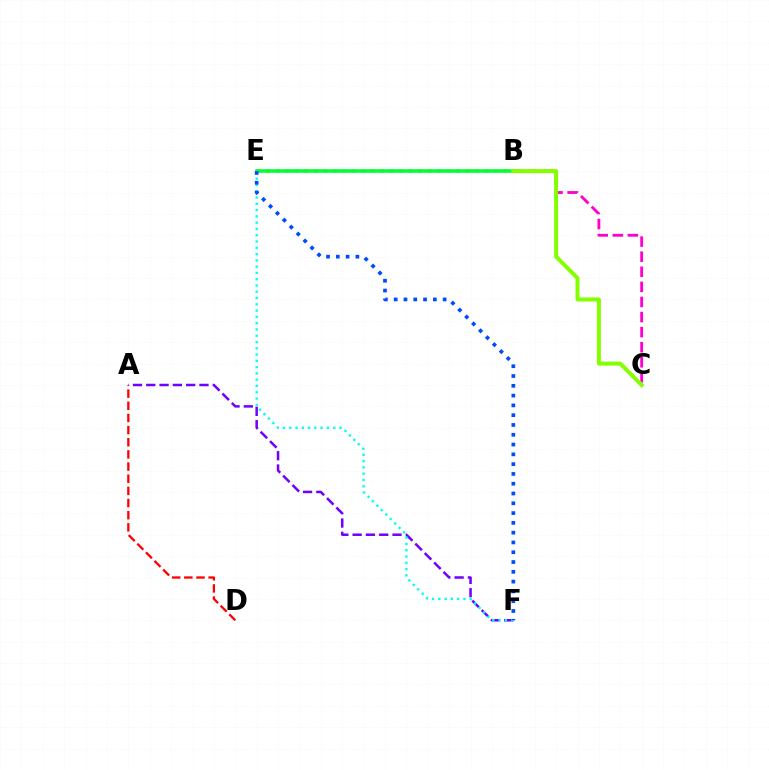{('A', 'D'): [{'color': '#ff0000', 'line_style': 'dashed', 'thickness': 1.65}], ('B', 'C'): [{'color': '#ff00cf', 'line_style': 'dashed', 'thickness': 2.05}, {'color': '#84ff00', 'line_style': 'solid', 'thickness': 2.87}], ('B', 'E'): [{'color': '#ffbd00', 'line_style': 'dotted', 'thickness': 2.58}, {'color': '#00ff39', 'line_style': 'solid', 'thickness': 2.59}], ('A', 'F'): [{'color': '#7200ff', 'line_style': 'dashed', 'thickness': 1.81}], ('E', 'F'): [{'color': '#00fff6', 'line_style': 'dotted', 'thickness': 1.71}, {'color': '#004bff', 'line_style': 'dotted', 'thickness': 2.66}]}